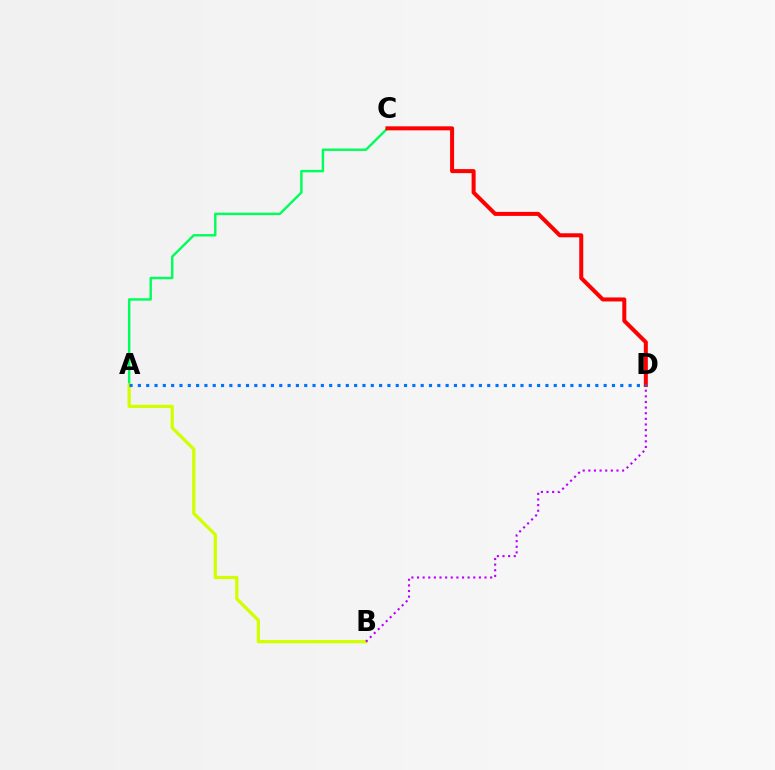{('A', 'C'): [{'color': '#00ff5c', 'line_style': 'solid', 'thickness': 1.76}], ('A', 'B'): [{'color': '#d1ff00', 'line_style': 'solid', 'thickness': 2.34}], ('C', 'D'): [{'color': '#ff0000', 'line_style': 'solid', 'thickness': 2.89}], ('B', 'D'): [{'color': '#b900ff', 'line_style': 'dotted', 'thickness': 1.53}], ('A', 'D'): [{'color': '#0074ff', 'line_style': 'dotted', 'thickness': 2.26}]}